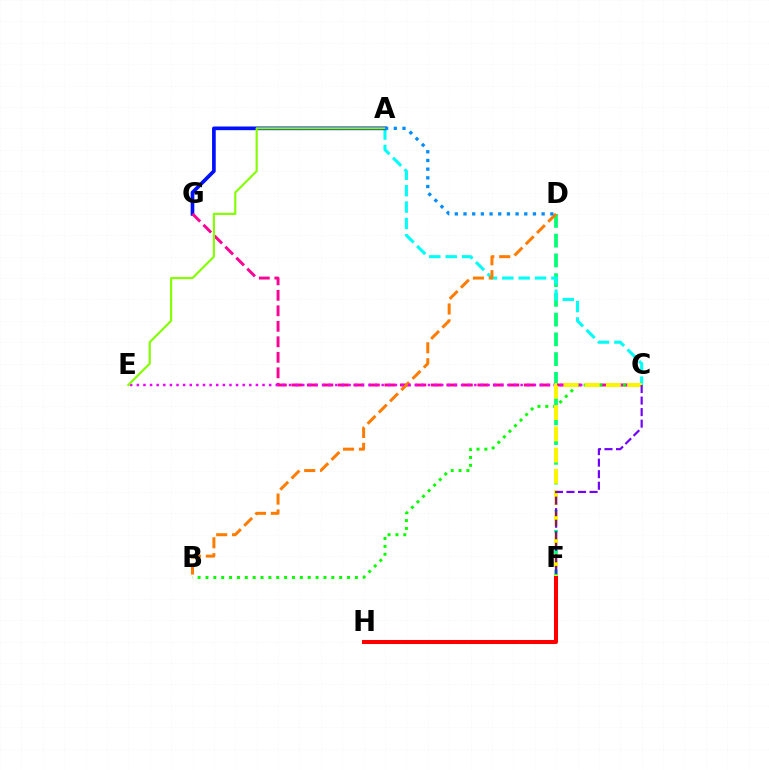{('D', 'F'): [{'color': '#00ff74', 'line_style': 'dashed', 'thickness': 2.68}], ('A', 'C'): [{'color': '#00fff6', 'line_style': 'dashed', 'thickness': 2.22}], ('A', 'G'): [{'color': '#0010ff', 'line_style': 'solid', 'thickness': 2.64}], ('C', 'G'): [{'color': '#ff0094', 'line_style': 'dashed', 'thickness': 2.11}], ('B', 'D'): [{'color': '#ff7c00', 'line_style': 'dashed', 'thickness': 2.16}], ('C', 'E'): [{'color': '#ee00ff', 'line_style': 'dotted', 'thickness': 1.8}], ('B', 'C'): [{'color': '#08ff00', 'line_style': 'dotted', 'thickness': 2.14}], ('A', 'E'): [{'color': '#84ff00', 'line_style': 'solid', 'thickness': 1.56}], ('C', 'F'): [{'color': '#fcf500', 'line_style': 'dashed', 'thickness': 2.89}, {'color': '#7200ff', 'line_style': 'dashed', 'thickness': 1.57}], ('F', 'H'): [{'color': '#ff0000', 'line_style': 'solid', 'thickness': 2.91}], ('A', 'D'): [{'color': '#008cff', 'line_style': 'dotted', 'thickness': 2.36}]}